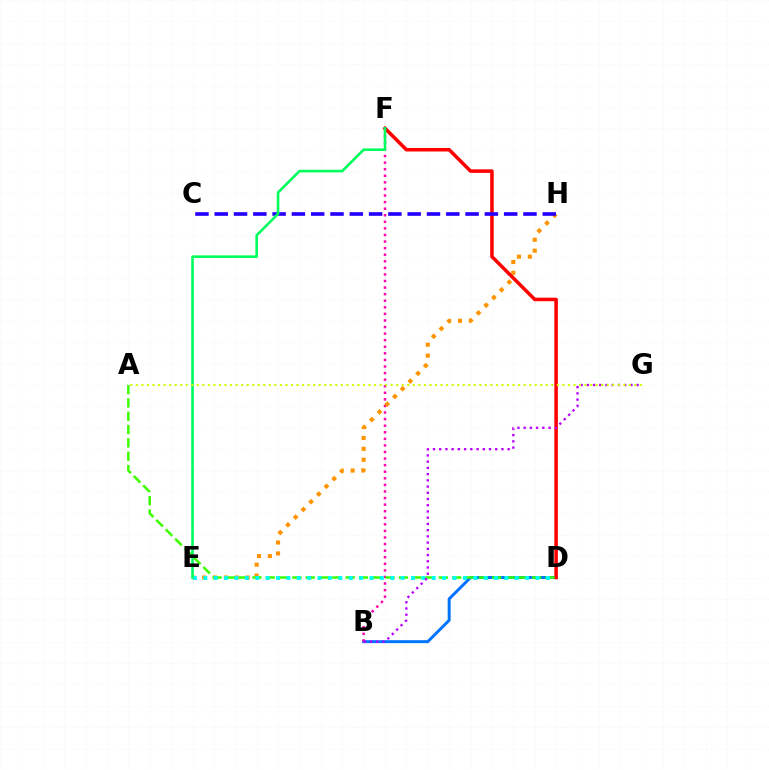{('B', 'D'): [{'color': '#0074ff', 'line_style': 'solid', 'thickness': 2.13}], ('B', 'F'): [{'color': '#ff00ac', 'line_style': 'dotted', 'thickness': 1.79}], ('E', 'H'): [{'color': '#ff9400', 'line_style': 'dotted', 'thickness': 2.96}], ('D', 'F'): [{'color': '#ff0000', 'line_style': 'solid', 'thickness': 2.54}], ('A', 'D'): [{'color': '#3dff00', 'line_style': 'dashed', 'thickness': 1.81}], ('D', 'E'): [{'color': '#00fff6', 'line_style': 'dotted', 'thickness': 2.82}], ('B', 'G'): [{'color': '#b900ff', 'line_style': 'dotted', 'thickness': 1.69}], ('C', 'H'): [{'color': '#2500ff', 'line_style': 'dashed', 'thickness': 2.62}], ('E', 'F'): [{'color': '#00ff5c', 'line_style': 'solid', 'thickness': 1.89}], ('A', 'G'): [{'color': '#d1ff00', 'line_style': 'dotted', 'thickness': 1.5}]}